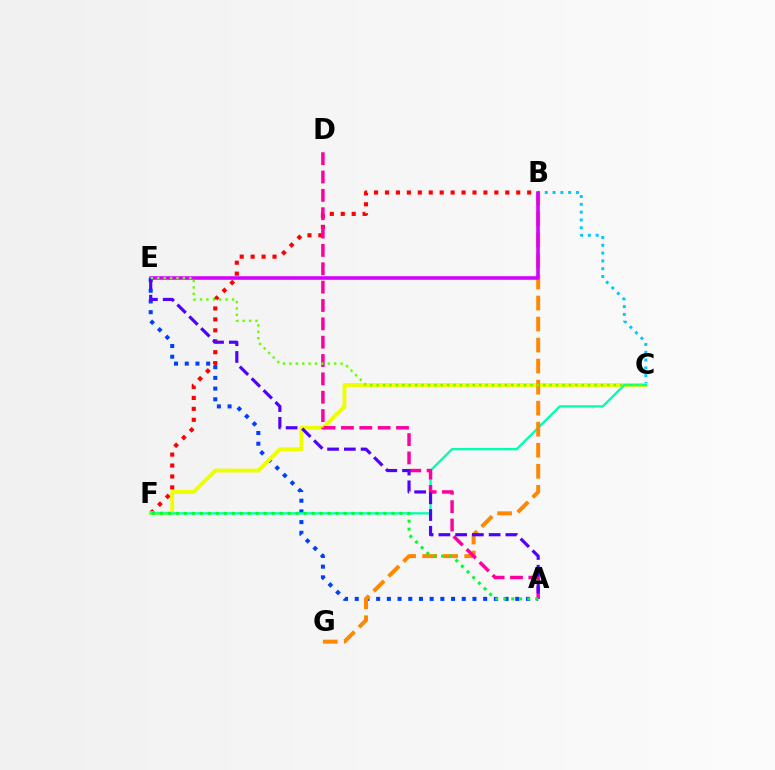{('B', 'C'): [{'color': '#00c7ff', 'line_style': 'dotted', 'thickness': 2.12}], ('B', 'F'): [{'color': '#ff0000', 'line_style': 'dotted', 'thickness': 2.97}], ('A', 'E'): [{'color': '#003fff', 'line_style': 'dotted', 'thickness': 2.91}, {'color': '#4f00ff', 'line_style': 'dashed', 'thickness': 2.28}], ('C', 'F'): [{'color': '#eeff00', 'line_style': 'solid', 'thickness': 2.78}, {'color': '#00ffaf', 'line_style': 'solid', 'thickness': 1.66}], ('B', 'G'): [{'color': '#ff8800', 'line_style': 'dashed', 'thickness': 2.86}], ('A', 'D'): [{'color': '#ff00a0', 'line_style': 'dashed', 'thickness': 2.49}], ('B', 'E'): [{'color': '#d600ff', 'line_style': 'solid', 'thickness': 2.58}], ('C', 'E'): [{'color': '#66ff00', 'line_style': 'dotted', 'thickness': 1.74}], ('A', 'F'): [{'color': '#00ff27', 'line_style': 'dotted', 'thickness': 2.17}]}